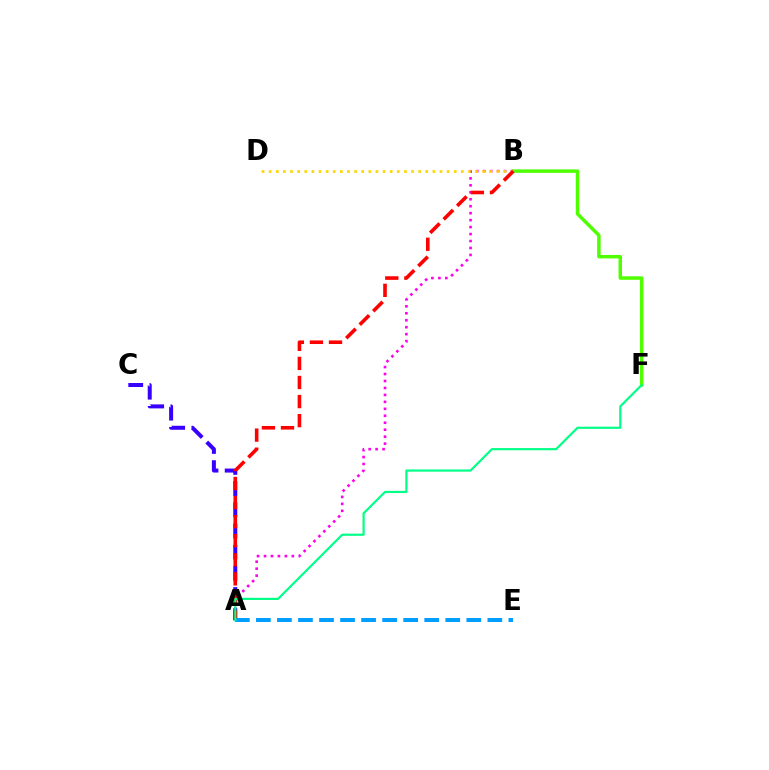{('A', 'B'): [{'color': '#ff00ed', 'line_style': 'dotted', 'thickness': 1.89}, {'color': '#ff0000', 'line_style': 'dashed', 'thickness': 2.59}], ('A', 'C'): [{'color': '#3700ff', 'line_style': 'dashed', 'thickness': 2.88}], ('B', 'F'): [{'color': '#4fff00', 'line_style': 'solid', 'thickness': 2.5}], ('B', 'D'): [{'color': '#ffd500', 'line_style': 'dotted', 'thickness': 1.93}], ('A', 'E'): [{'color': '#009eff', 'line_style': 'dashed', 'thickness': 2.86}], ('A', 'F'): [{'color': '#00ff86', 'line_style': 'solid', 'thickness': 1.57}]}